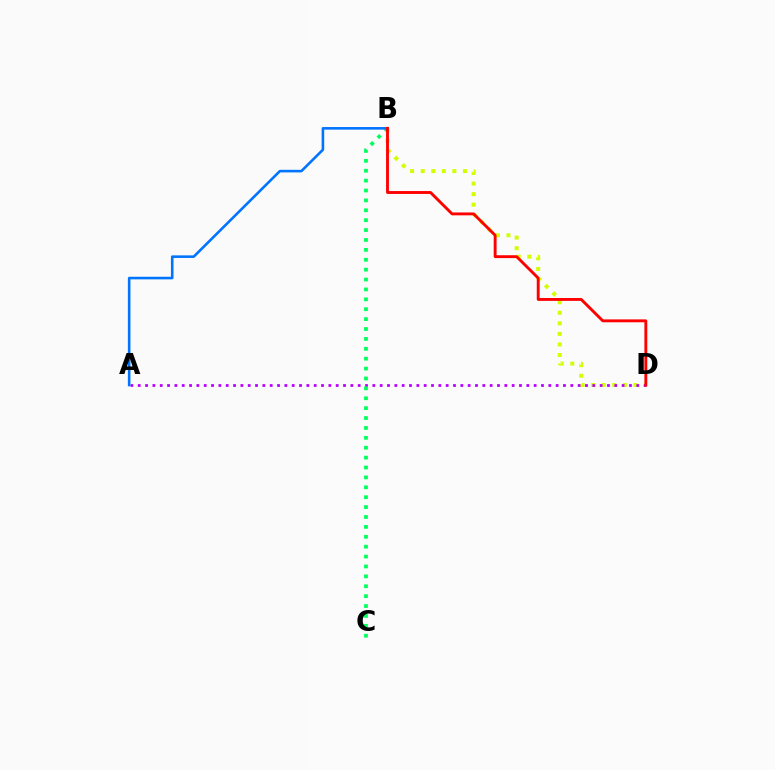{('B', 'D'): [{'color': '#d1ff00', 'line_style': 'dotted', 'thickness': 2.87}, {'color': '#ff0000', 'line_style': 'solid', 'thickness': 2.07}], ('A', 'D'): [{'color': '#b900ff', 'line_style': 'dotted', 'thickness': 1.99}], ('B', 'C'): [{'color': '#00ff5c', 'line_style': 'dotted', 'thickness': 2.69}], ('A', 'B'): [{'color': '#0074ff', 'line_style': 'solid', 'thickness': 1.87}]}